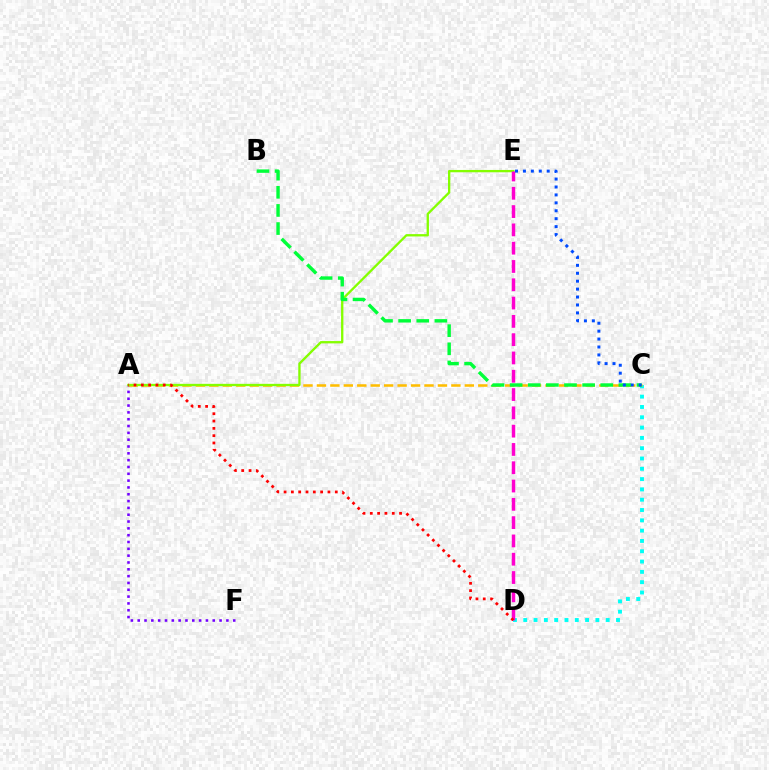{('A', 'F'): [{'color': '#7200ff', 'line_style': 'dotted', 'thickness': 1.85}], ('C', 'D'): [{'color': '#00fff6', 'line_style': 'dotted', 'thickness': 2.8}], ('A', 'C'): [{'color': '#ffbd00', 'line_style': 'dashed', 'thickness': 1.83}], ('A', 'E'): [{'color': '#84ff00', 'line_style': 'solid', 'thickness': 1.68}], ('D', 'E'): [{'color': '#ff00cf', 'line_style': 'dashed', 'thickness': 2.49}], ('A', 'D'): [{'color': '#ff0000', 'line_style': 'dotted', 'thickness': 1.99}], ('B', 'C'): [{'color': '#00ff39', 'line_style': 'dashed', 'thickness': 2.46}], ('C', 'E'): [{'color': '#004bff', 'line_style': 'dotted', 'thickness': 2.15}]}